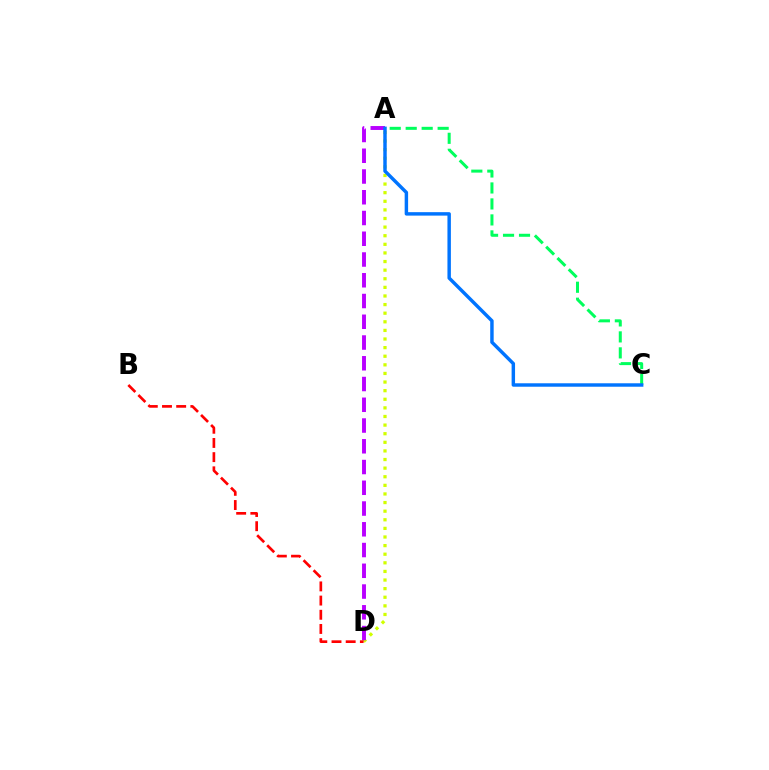{('A', 'D'): [{'color': '#d1ff00', 'line_style': 'dotted', 'thickness': 2.34}, {'color': '#b900ff', 'line_style': 'dashed', 'thickness': 2.82}], ('B', 'D'): [{'color': '#ff0000', 'line_style': 'dashed', 'thickness': 1.93}], ('A', 'C'): [{'color': '#00ff5c', 'line_style': 'dashed', 'thickness': 2.17}, {'color': '#0074ff', 'line_style': 'solid', 'thickness': 2.48}]}